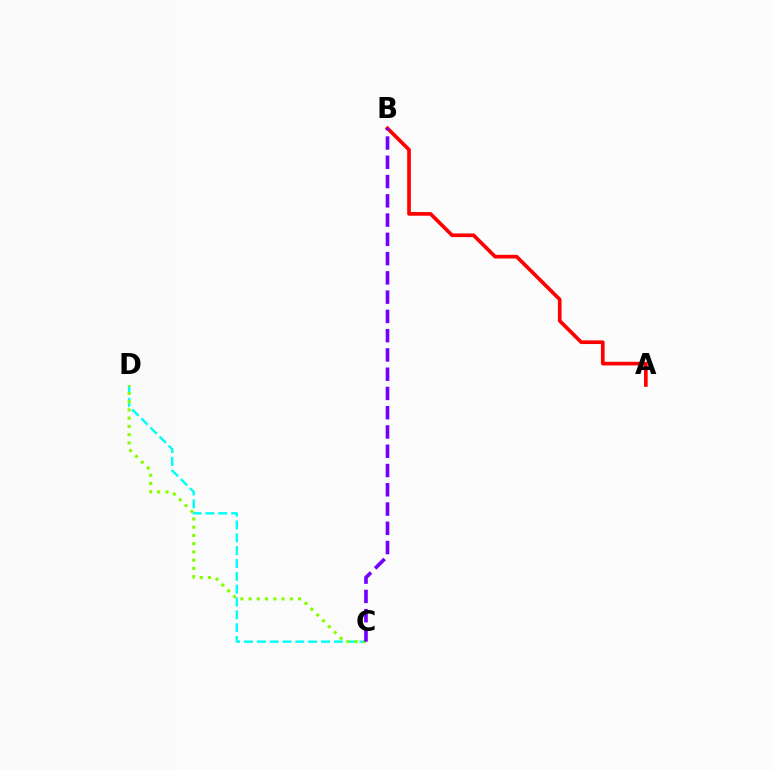{('C', 'D'): [{'color': '#00fff6', 'line_style': 'dashed', 'thickness': 1.74}, {'color': '#84ff00', 'line_style': 'dotted', 'thickness': 2.24}], ('A', 'B'): [{'color': '#ff0000', 'line_style': 'solid', 'thickness': 2.64}], ('B', 'C'): [{'color': '#7200ff', 'line_style': 'dashed', 'thickness': 2.62}]}